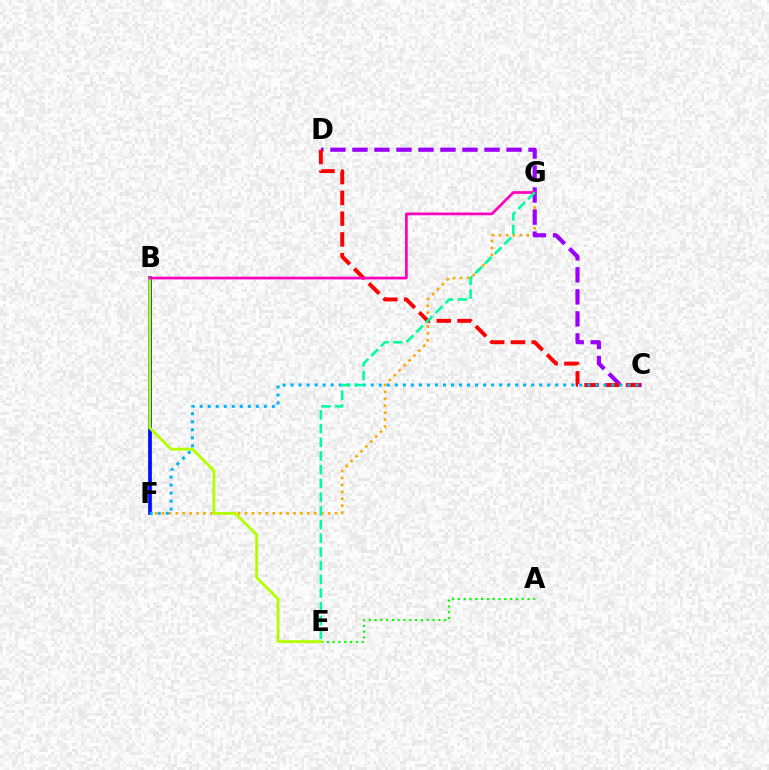{('A', 'E'): [{'color': '#08ff00', 'line_style': 'dotted', 'thickness': 1.58}], ('F', 'G'): [{'color': '#ffa500', 'line_style': 'dotted', 'thickness': 1.88}], ('B', 'F'): [{'color': '#0010ff', 'line_style': 'solid', 'thickness': 2.69}], ('C', 'D'): [{'color': '#9b00ff', 'line_style': 'dashed', 'thickness': 2.99}, {'color': '#ff0000', 'line_style': 'dashed', 'thickness': 2.82}], ('B', 'E'): [{'color': '#b3ff00', 'line_style': 'solid', 'thickness': 2.06}], ('C', 'F'): [{'color': '#00b5ff', 'line_style': 'dotted', 'thickness': 2.18}], ('B', 'G'): [{'color': '#ff00bd', 'line_style': 'solid', 'thickness': 1.95}], ('E', 'G'): [{'color': '#00ff9d', 'line_style': 'dashed', 'thickness': 1.86}]}